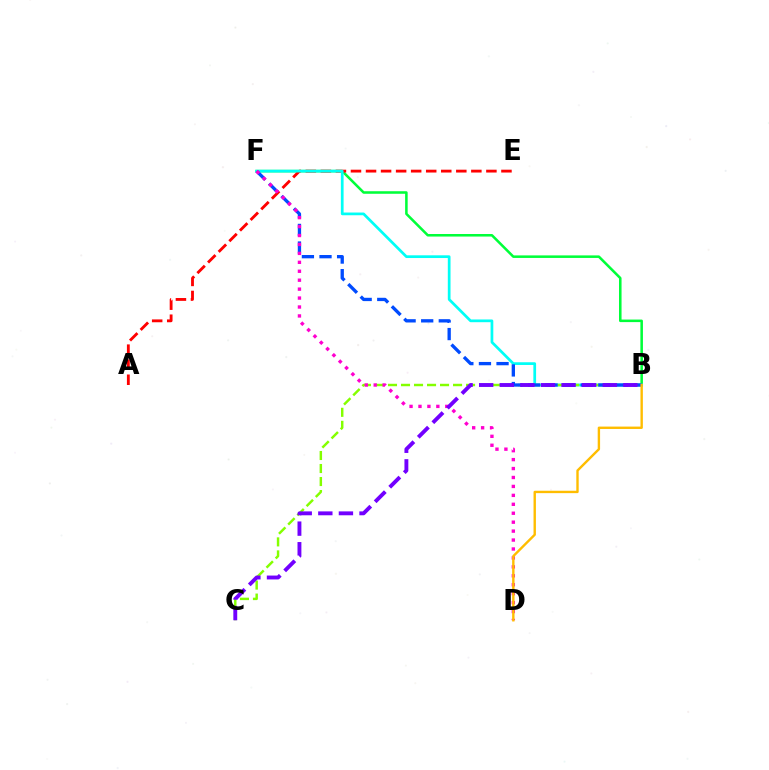{('B', 'F'): [{'color': '#00ff39', 'line_style': 'solid', 'thickness': 1.83}, {'color': '#00fff6', 'line_style': 'solid', 'thickness': 1.96}, {'color': '#004bff', 'line_style': 'dashed', 'thickness': 2.39}], ('A', 'E'): [{'color': '#ff0000', 'line_style': 'dashed', 'thickness': 2.04}], ('B', 'C'): [{'color': '#84ff00', 'line_style': 'dashed', 'thickness': 1.77}, {'color': '#7200ff', 'line_style': 'dashed', 'thickness': 2.8}], ('D', 'F'): [{'color': '#ff00cf', 'line_style': 'dotted', 'thickness': 2.43}], ('B', 'D'): [{'color': '#ffbd00', 'line_style': 'solid', 'thickness': 1.72}]}